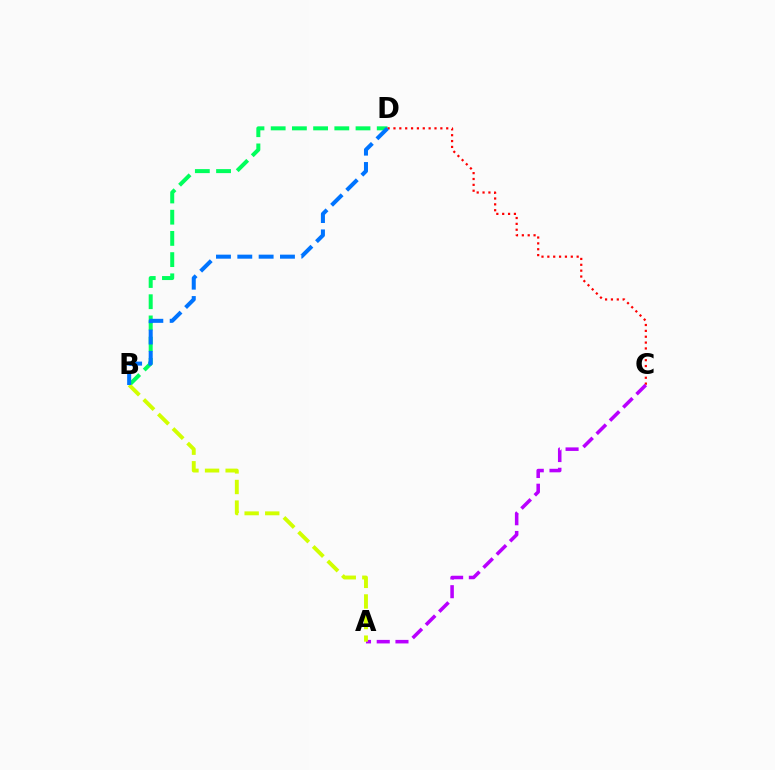{('B', 'D'): [{'color': '#00ff5c', 'line_style': 'dashed', 'thickness': 2.88}, {'color': '#0074ff', 'line_style': 'dashed', 'thickness': 2.9}], ('C', 'D'): [{'color': '#ff0000', 'line_style': 'dotted', 'thickness': 1.59}], ('A', 'C'): [{'color': '#b900ff', 'line_style': 'dashed', 'thickness': 2.55}], ('A', 'B'): [{'color': '#d1ff00', 'line_style': 'dashed', 'thickness': 2.8}]}